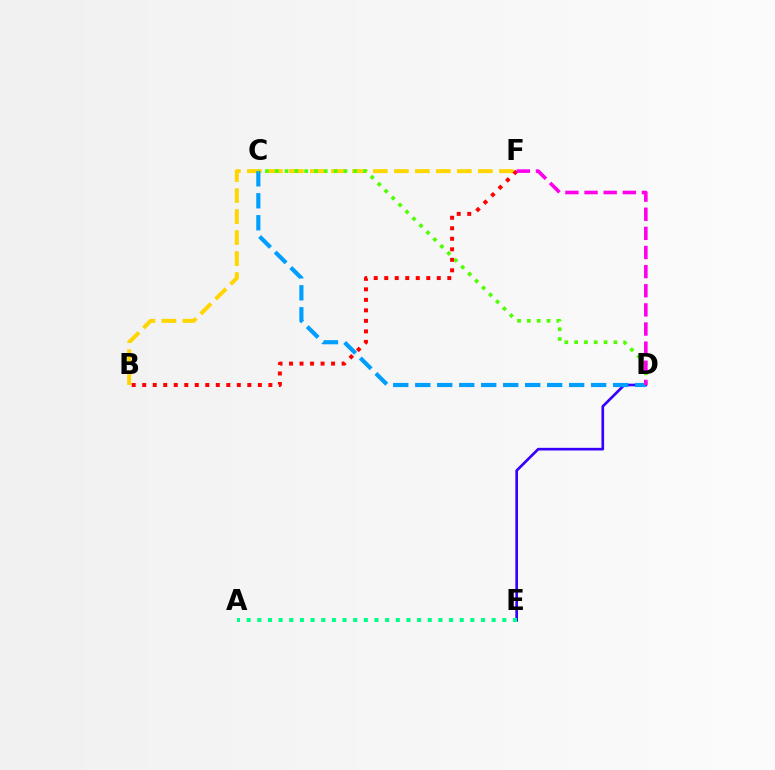{('D', 'E'): [{'color': '#3700ff', 'line_style': 'solid', 'thickness': 1.92}], ('B', 'F'): [{'color': '#ffd500', 'line_style': 'dashed', 'thickness': 2.85}, {'color': '#ff0000', 'line_style': 'dotted', 'thickness': 2.86}], ('C', 'D'): [{'color': '#009eff', 'line_style': 'dashed', 'thickness': 2.99}, {'color': '#4fff00', 'line_style': 'dotted', 'thickness': 2.66}], ('A', 'E'): [{'color': '#00ff86', 'line_style': 'dotted', 'thickness': 2.89}], ('D', 'F'): [{'color': '#ff00ed', 'line_style': 'dashed', 'thickness': 2.6}]}